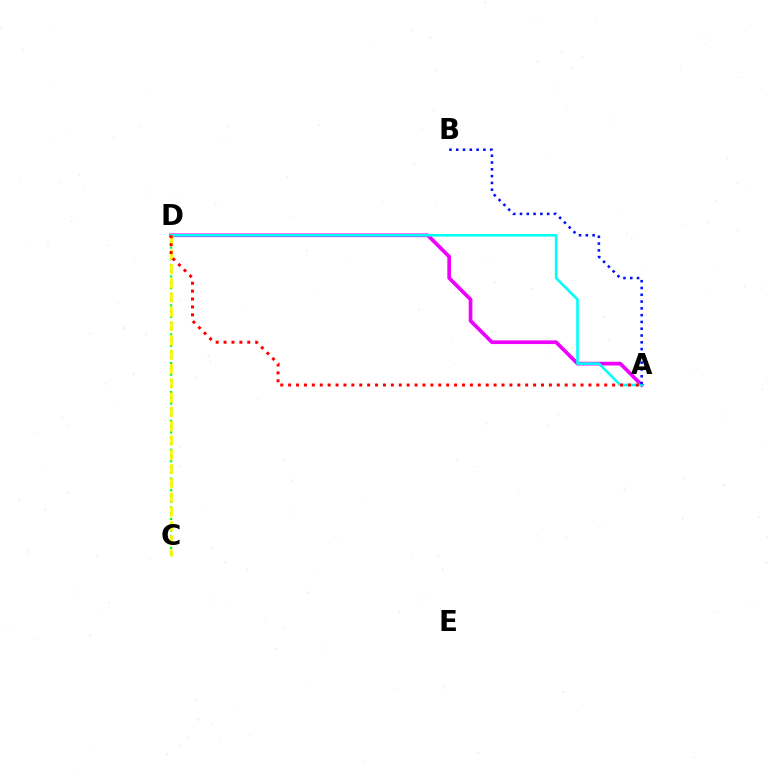{('A', 'D'): [{'color': '#ee00ff', 'line_style': 'solid', 'thickness': 2.66}, {'color': '#00fff6', 'line_style': 'solid', 'thickness': 1.88}, {'color': '#ff0000', 'line_style': 'dotted', 'thickness': 2.15}], ('C', 'D'): [{'color': '#08ff00', 'line_style': 'dotted', 'thickness': 1.57}, {'color': '#fcf500', 'line_style': 'dashed', 'thickness': 1.94}], ('A', 'B'): [{'color': '#0010ff', 'line_style': 'dotted', 'thickness': 1.84}]}